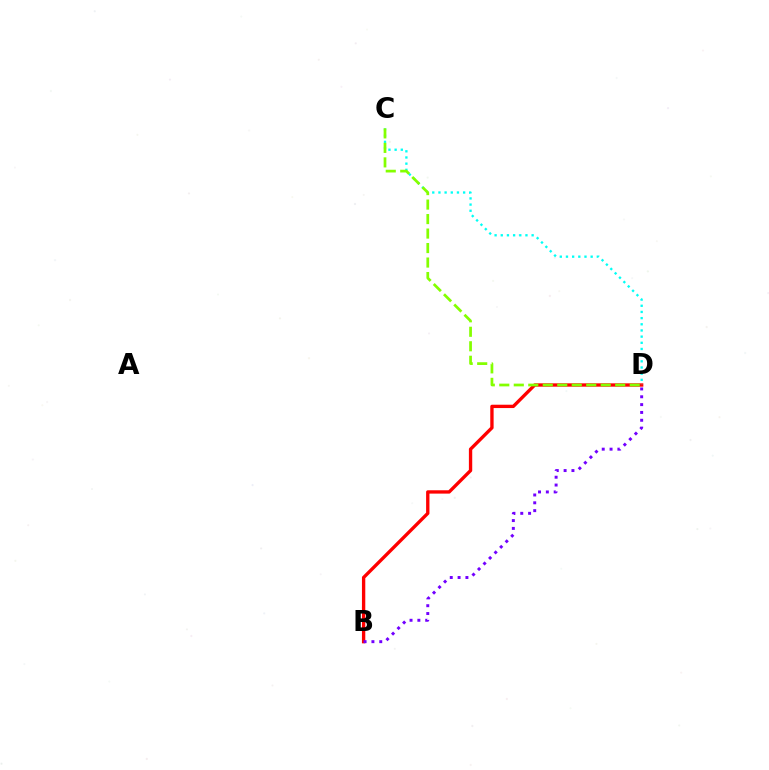{('B', 'D'): [{'color': '#ff0000', 'line_style': 'solid', 'thickness': 2.4}, {'color': '#7200ff', 'line_style': 'dotted', 'thickness': 2.13}], ('C', 'D'): [{'color': '#00fff6', 'line_style': 'dotted', 'thickness': 1.68}, {'color': '#84ff00', 'line_style': 'dashed', 'thickness': 1.97}]}